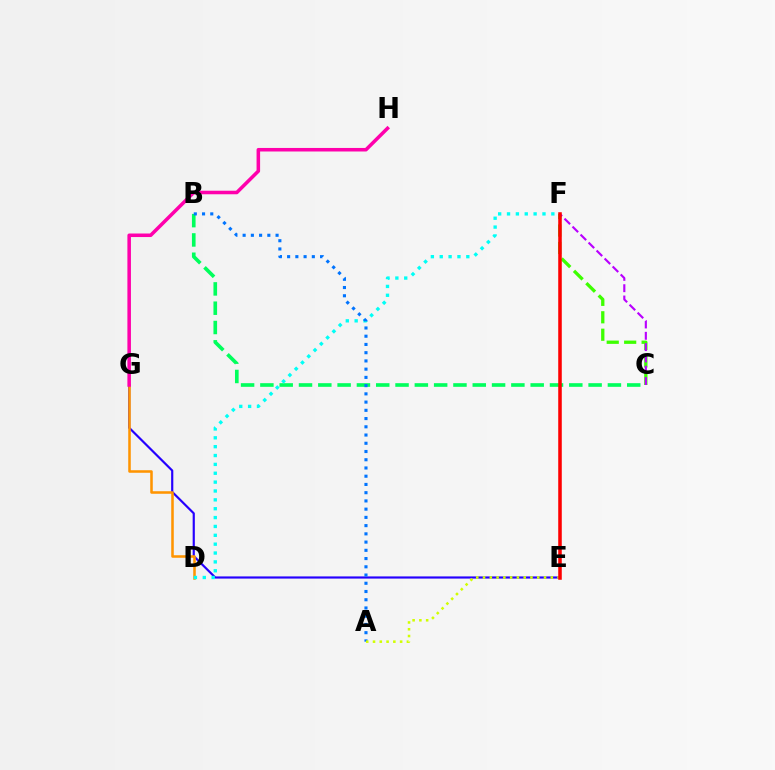{('E', 'G'): [{'color': '#2500ff', 'line_style': 'solid', 'thickness': 1.57}], ('C', 'F'): [{'color': '#3dff00', 'line_style': 'dashed', 'thickness': 2.37}, {'color': '#b900ff', 'line_style': 'dashed', 'thickness': 1.54}], ('B', 'C'): [{'color': '#00ff5c', 'line_style': 'dashed', 'thickness': 2.62}], ('D', 'G'): [{'color': '#ff9400', 'line_style': 'solid', 'thickness': 1.83}], ('D', 'F'): [{'color': '#00fff6', 'line_style': 'dotted', 'thickness': 2.41}], ('G', 'H'): [{'color': '#ff00ac', 'line_style': 'solid', 'thickness': 2.55}], ('A', 'B'): [{'color': '#0074ff', 'line_style': 'dotted', 'thickness': 2.24}], ('A', 'E'): [{'color': '#d1ff00', 'line_style': 'dotted', 'thickness': 1.84}], ('E', 'F'): [{'color': '#ff0000', 'line_style': 'solid', 'thickness': 2.55}]}